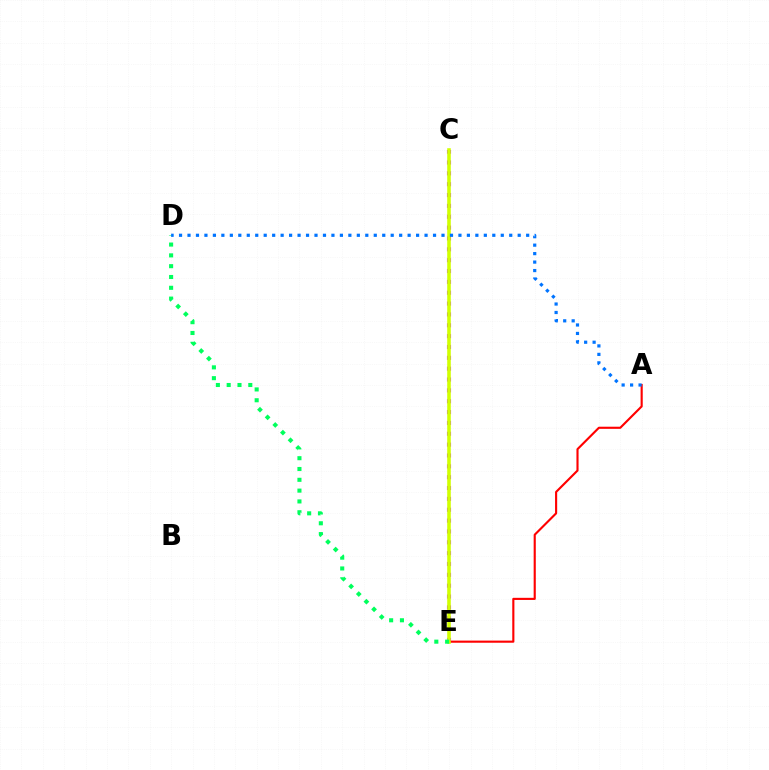{('C', 'E'): [{'color': '#b900ff', 'line_style': 'dotted', 'thickness': 2.95}, {'color': '#d1ff00', 'line_style': 'solid', 'thickness': 2.57}], ('A', 'E'): [{'color': '#ff0000', 'line_style': 'solid', 'thickness': 1.53}], ('D', 'E'): [{'color': '#00ff5c', 'line_style': 'dotted', 'thickness': 2.94}], ('A', 'D'): [{'color': '#0074ff', 'line_style': 'dotted', 'thickness': 2.3}]}